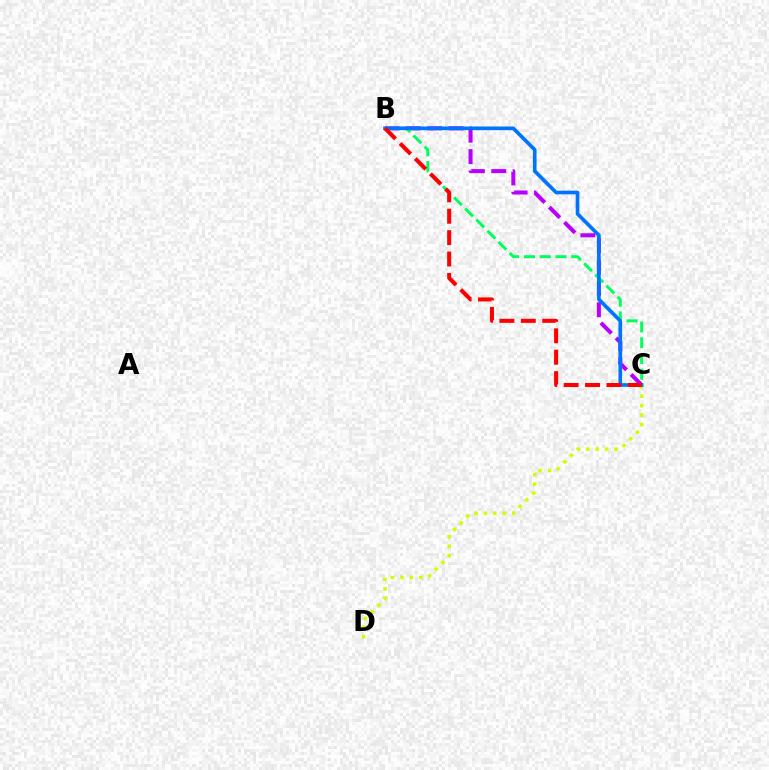{('C', 'D'): [{'color': '#d1ff00', 'line_style': 'dotted', 'thickness': 2.56}], ('B', 'C'): [{'color': '#b900ff', 'line_style': 'dashed', 'thickness': 2.9}, {'color': '#00ff5c', 'line_style': 'dashed', 'thickness': 2.14}, {'color': '#0074ff', 'line_style': 'solid', 'thickness': 2.64}, {'color': '#ff0000', 'line_style': 'dashed', 'thickness': 2.91}]}